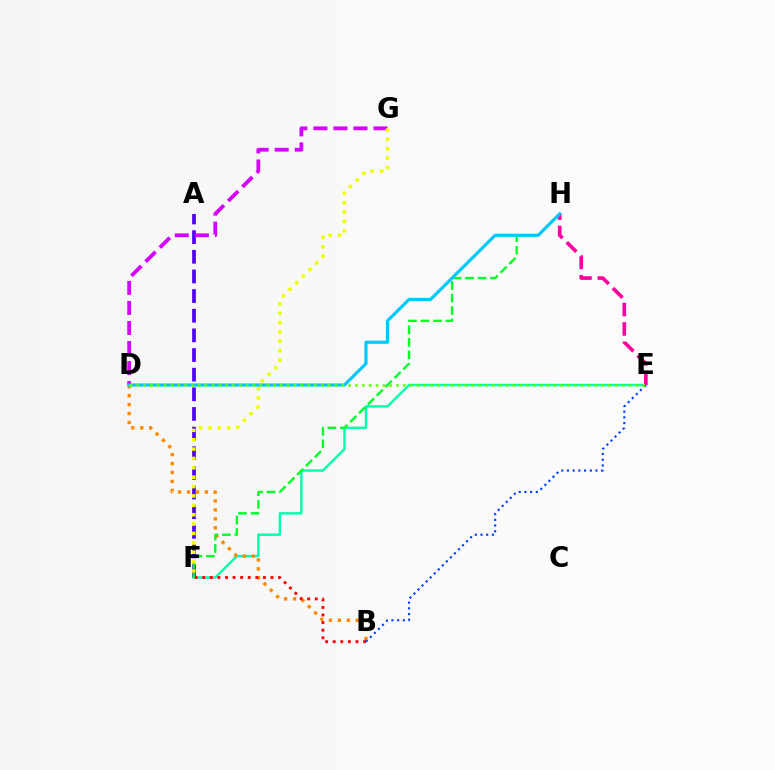{('A', 'F'): [{'color': '#4f00ff', 'line_style': 'dashed', 'thickness': 2.67}], ('E', 'F'): [{'color': '#00ffaf', 'line_style': 'solid', 'thickness': 1.74}], ('B', 'D'): [{'color': '#ff8800', 'line_style': 'dotted', 'thickness': 2.43}], ('B', 'F'): [{'color': '#ff0000', 'line_style': 'dotted', 'thickness': 2.06}], ('D', 'G'): [{'color': '#d600ff', 'line_style': 'dashed', 'thickness': 2.72}], ('F', 'H'): [{'color': '#00ff27', 'line_style': 'dashed', 'thickness': 1.7}], ('B', 'E'): [{'color': '#003fff', 'line_style': 'dotted', 'thickness': 1.55}], ('E', 'H'): [{'color': '#ff00a0', 'line_style': 'dashed', 'thickness': 2.64}], ('F', 'G'): [{'color': '#eeff00', 'line_style': 'dotted', 'thickness': 2.55}], ('D', 'H'): [{'color': '#00c7ff', 'line_style': 'solid', 'thickness': 2.27}], ('D', 'E'): [{'color': '#66ff00', 'line_style': 'dotted', 'thickness': 1.86}]}